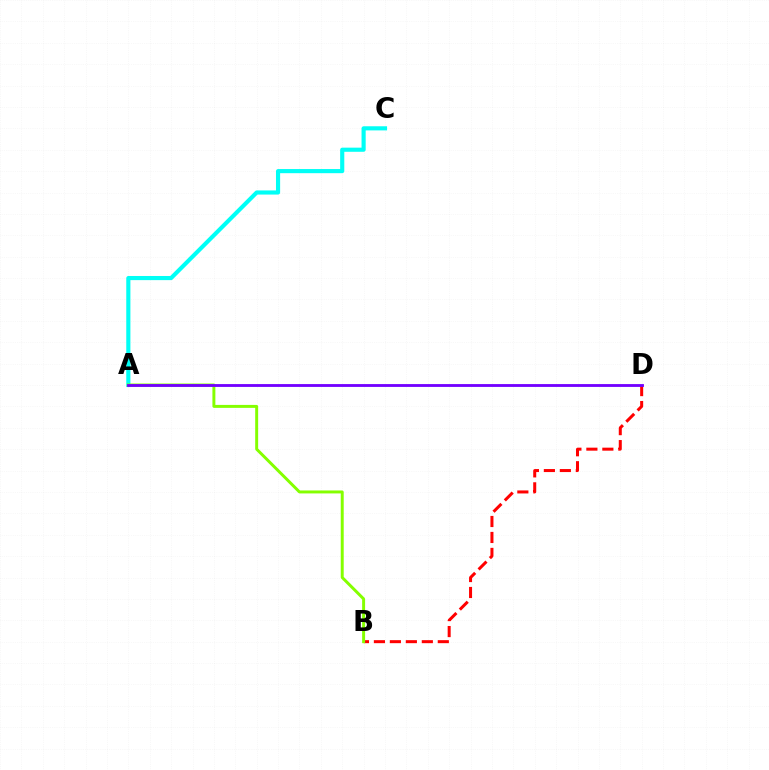{('B', 'D'): [{'color': '#ff0000', 'line_style': 'dashed', 'thickness': 2.17}], ('A', 'C'): [{'color': '#00fff6', 'line_style': 'solid', 'thickness': 2.98}], ('A', 'B'): [{'color': '#84ff00', 'line_style': 'solid', 'thickness': 2.13}], ('A', 'D'): [{'color': '#7200ff', 'line_style': 'solid', 'thickness': 2.04}]}